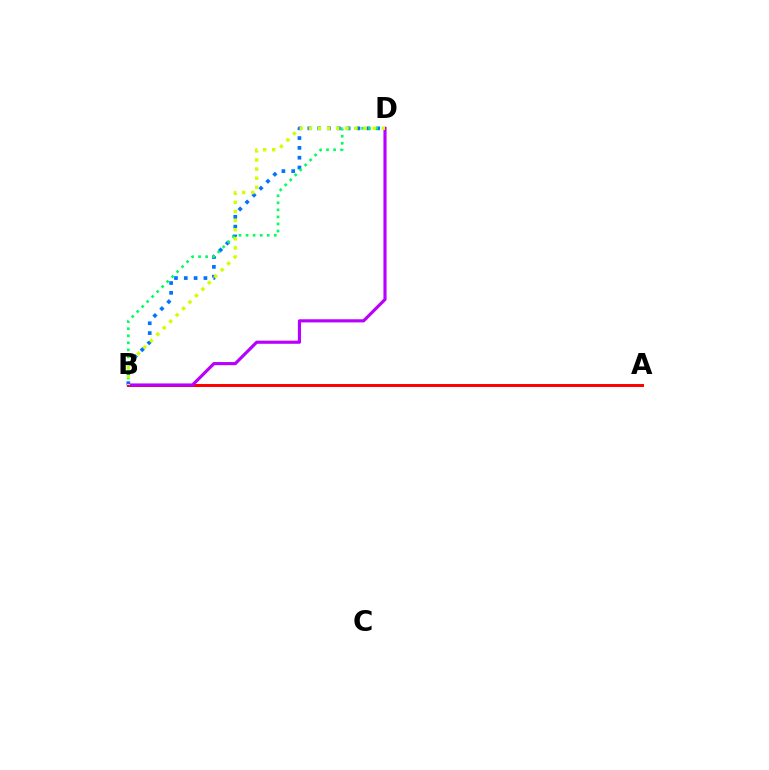{('B', 'D'): [{'color': '#0074ff', 'line_style': 'dotted', 'thickness': 2.67}, {'color': '#00ff5c', 'line_style': 'dotted', 'thickness': 1.91}, {'color': '#b900ff', 'line_style': 'solid', 'thickness': 2.26}, {'color': '#d1ff00', 'line_style': 'dotted', 'thickness': 2.47}], ('A', 'B'): [{'color': '#ff0000', 'line_style': 'solid', 'thickness': 2.14}]}